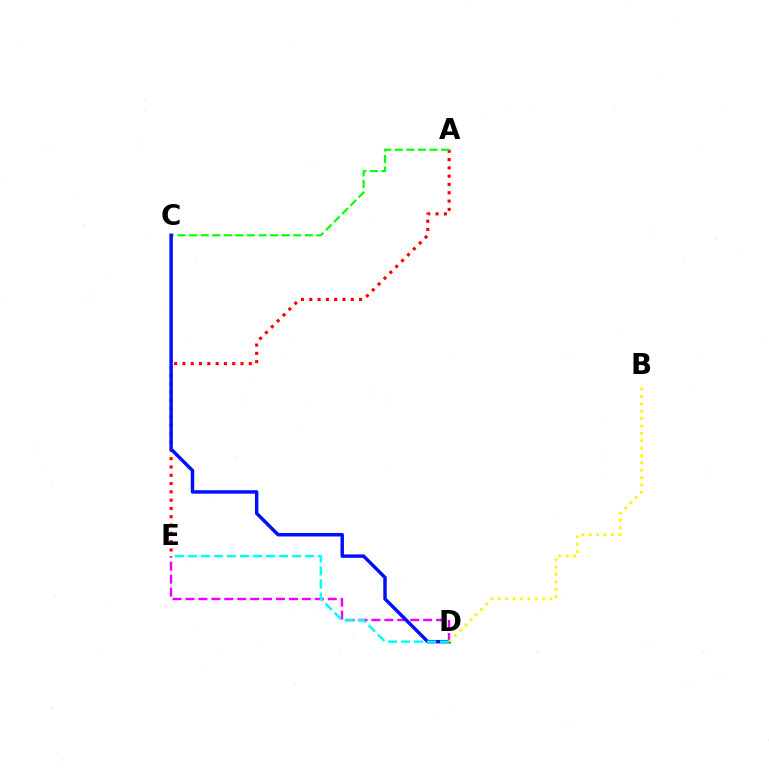{('A', 'E'): [{'color': '#ff0000', 'line_style': 'dotted', 'thickness': 2.25}], ('D', 'E'): [{'color': '#ee00ff', 'line_style': 'dashed', 'thickness': 1.76}, {'color': '#00fff6', 'line_style': 'dashed', 'thickness': 1.77}], ('A', 'C'): [{'color': '#08ff00', 'line_style': 'dashed', 'thickness': 1.57}], ('C', 'D'): [{'color': '#0010ff', 'line_style': 'solid', 'thickness': 2.49}], ('B', 'D'): [{'color': '#fcf500', 'line_style': 'dotted', 'thickness': 2.01}]}